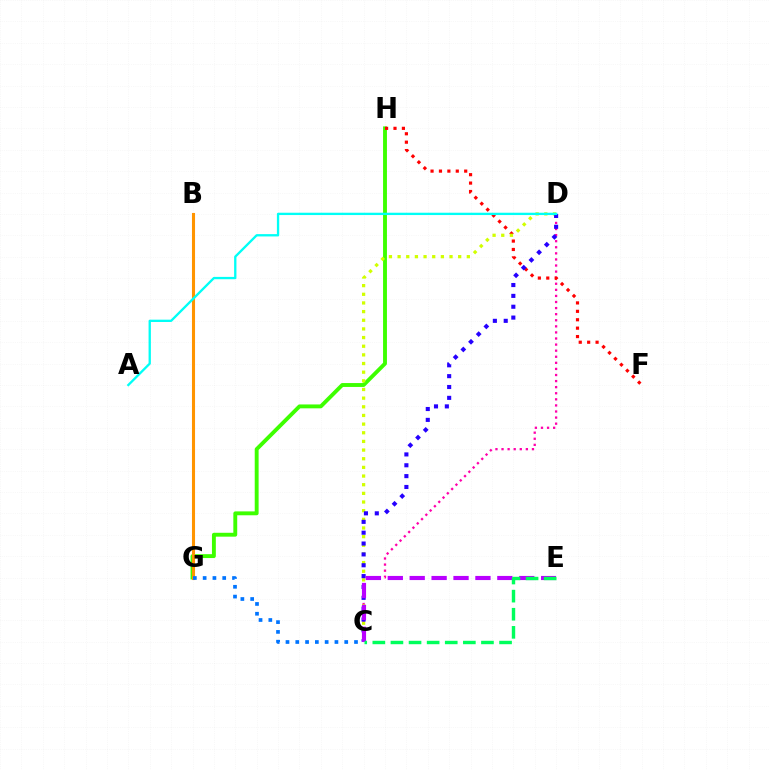{('C', 'D'): [{'color': '#ff00ac', 'line_style': 'dotted', 'thickness': 1.65}, {'color': '#d1ff00', 'line_style': 'dotted', 'thickness': 2.35}, {'color': '#2500ff', 'line_style': 'dotted', 'thickness': 2.95}], ('G', 'H'): [{'color': '#3dff00', 'line_style': 'solid', 'thickness': 2.8}], ('F', 'H'): [{'color': '#ff0000', 'line_style': 'dotted', 'thickness': 2.29}], ('B', 'G'): [{'color': '#ff9400', 'line_style': 'solid', 'thickness': 2.22}], ('C', 'G'): [{'color': '#0074ff', 'line_style': 'dotted', 'thickness': 2.66}], ('C', 'E'): [{'color': '#b900ff', 'line_style': 'dashed', 'thickness': 2.98}, {'color': '#00ff5c', 'line_style': 'dashed', 'thickness': 2.46}], ('A', 'D'): [{'color': '#00fff6', 'line_style': 'solid', 'thickness': 1.67}]}